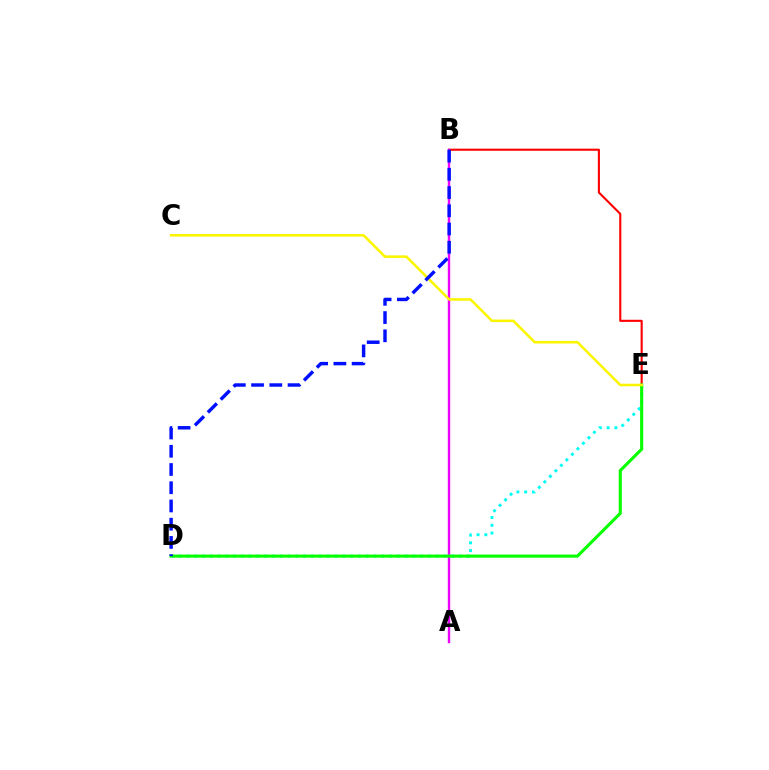{('B', 'E'): [{'color': '#ff0000', 'line_style': 'solid', 'thickness': 1.51}], ('A', 'B'): [{'color': '#ee00ff', 'line_style': 'solid', 'thickness': 1.74}], ('D', 'E'): [{'color': '#00fff6', 'line_style': 'dotted', 'thickness': 2.12}, {'color': '#08ff00', 'line_style': 'solid', 'thickness': 2.23}], ('C', 'E'): [{'color': '#fcf500', 'line_style': 'solid', 'thickness': 1.85}], ('B', 'D'): [{'color': '#0010ff', 'line_style': 'dashed', 'thickness': 2.48}]}